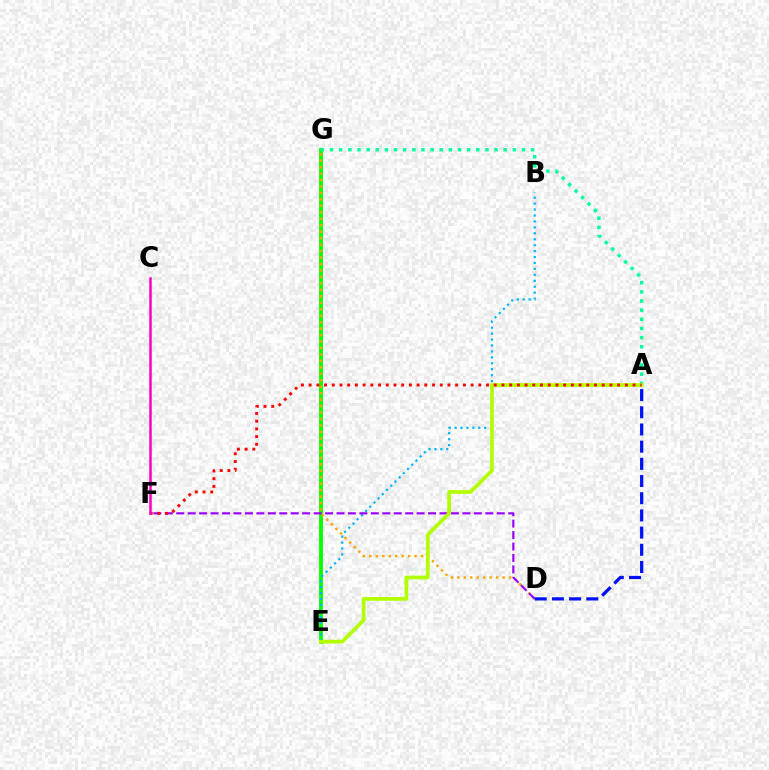{('E', 'G'): [{'color': '#08ff00', 'line_style': 'solid', 'thickness': 2.77}], ('D', 'G'): [{'color': '#ffa500', 'line_style': 'dotted', 'thickness': 1.76}], ('A', 'G'): [{'color': '#00ff9d', 'line_style': 'dotted', 'thickness': 2.48}], ('B', 'E'): [{'color': '#00b5ff', 'line_style': 'dotted', 'thickness': 1.61}], ('D', 'F'): [{'color': '#9b00ff', 'line_style': 'dashed', 'thickness': 1.55}], ('A', 'E'): [{'color': '#b3ff00', 'line_style': 'solid', 'thickness': 2.69}], ('A', 'D'): [{'color': '#0010ff', 'line_style': 'dashed', 'thickness': 2.34}], ('A', 'F'): [{'color': '#ff0000', 'line_style': 'dotted', 'thickness': 2.1}], ('C', 'F'): [{'color': '#ff00bd', 'line_style': 'solid', 'thickness': 1.8}]}